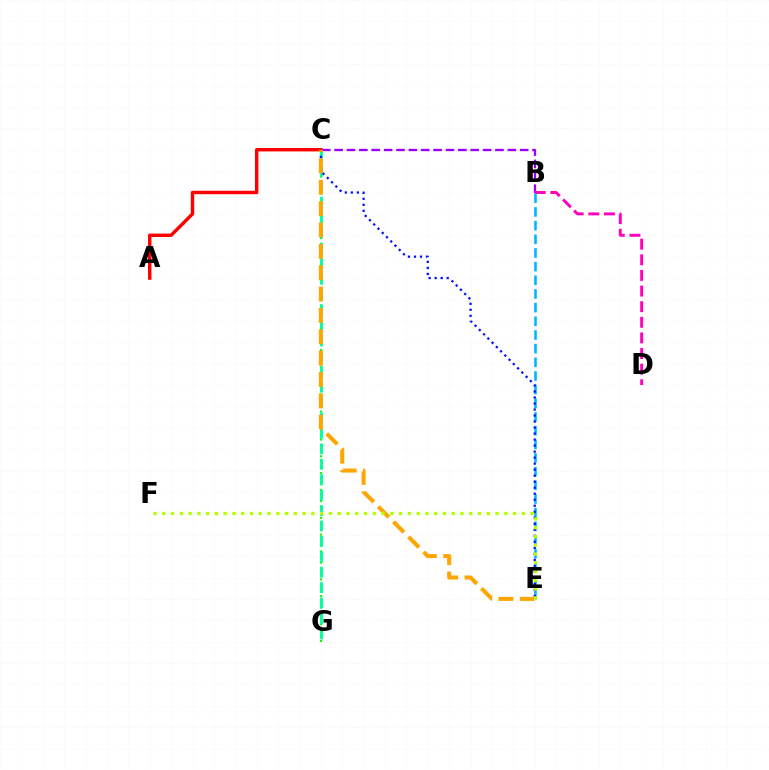{('C', 'G'): [{'color': '#08ff00', 'line_style': 'dotted', 'thickness': 1.52}, {'color': '#00ff9d', 'line_style': 'dashed', 'thickness': 2.09}], ('B', 'C'): [{'color': '#9b00ff', 'line_style': 'dashed', 'thickness': 1.68}], ('B', 'D'): [{'color': '#ff00bd', 'line_style': 'dashed', 'thickness': 2.12}], ('B', 'E'): [{'color': '#00b5ff', 'line_style': 'dashed', 'thickness': 1.86}], ('A', 'C'): [{'color': '#ff0000', 'line_style': 'solid', 'thickness': 2.47}], ('C', 'E'): [{'color': '#0010ff', 'line_style': 'dotted', 'thickness': 1.63}, {'color': '#ffa500', 'line_style': 'dashed', 'thickness': 2.9}], ('E', 'F'): [{'color': '#b3ff00', 'line_style': 'dotted', 'thickness': 2.38}]}